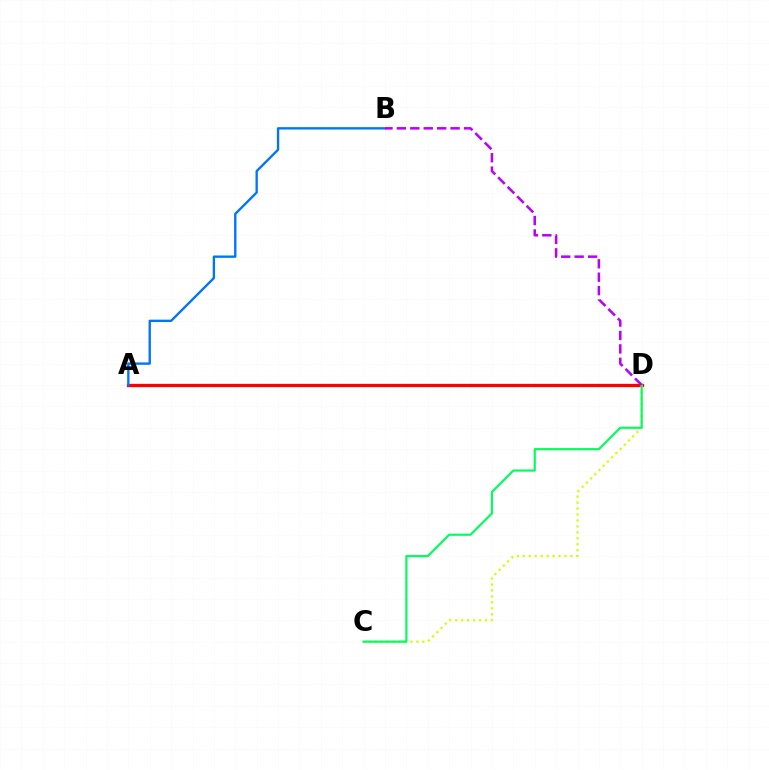{('A', 'D'): [{'color': '#ff0000', 'line_style': 'solid', 'thickness': 2.37}], ('C', 'D'): [{'color': '#d1ff00', 'line_style': 'dotted', 'thickness': 1.62}, {'color': '#00ff5c', 'line_style': 'solid', 'thickness': 1.57}], ('A', 'B'): [{'color': '#0074ff', 'line_style': 'solid', 'thickness': 1.69}], ('B', 'D'): [{'color': '#b900ff', 'line_style': 'dashed', 'thickness': 1.82}]}